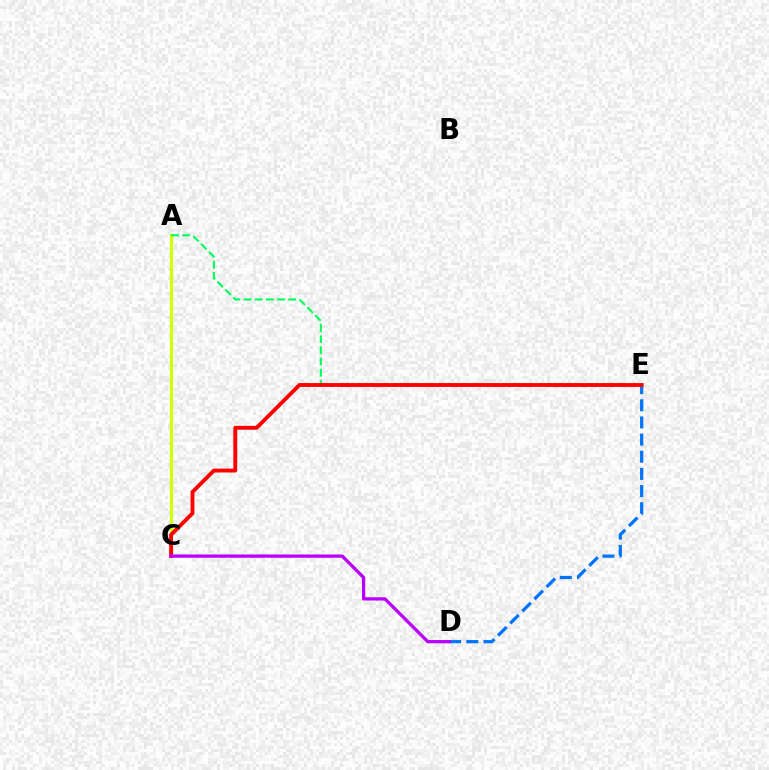{('D', 'E'): [{'color': '#0074ff', 'line_style': 'dashed', 'thickness': 2.33}], ('A', 'C'): [{'color': '#d1ff00', 'line_style': 'solid', 'thickness': 2.26}], ('A', 'E'): [{'color': '#00ff5c', 'line_style': 'dashed', 'thickness': 1.52}], ('C', 'E'): [{'color': '#ff0000', 'line_style': 'solid', 'thickness': 2.78}], ('C', 'D'): [{'color': '#b900ff', 'line_style': 'solid', 'thickness': 2.36}]}